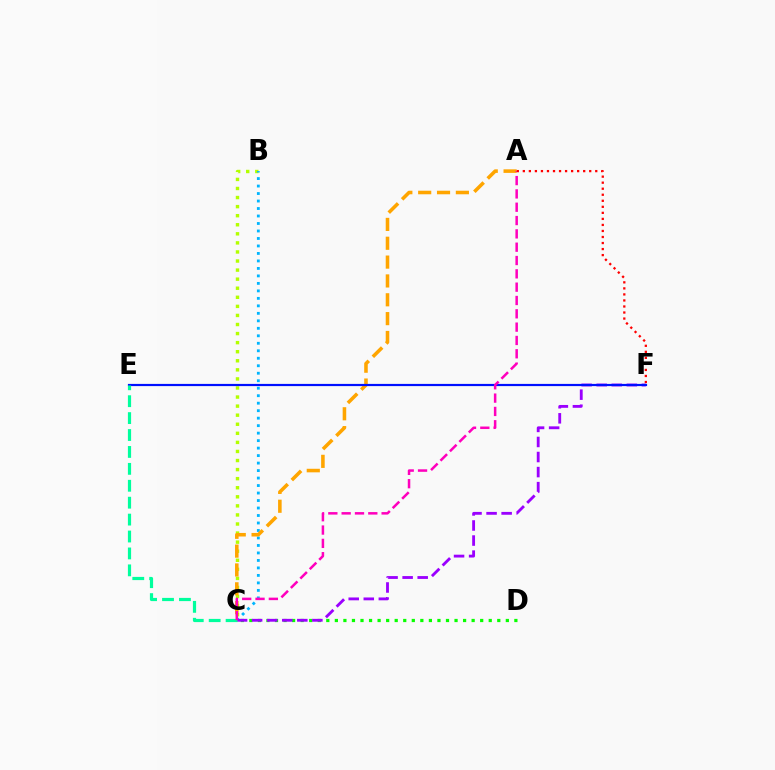{('B', 'C'): [{'color': '#b3ff00', 'line_style': 'dotted', 'thickness': 2.46}, {'color': '#00b5ff', 'line_style': 'dotted', 'thickness': 2.03}], ('C', 'D'): [{'color': '#08ff00', 'line_style': 'dotted', 'thickness': 2.32}], ('A', 'C'): [{'color': '#ffa500', 'line_style': 'dashed', 'thickness': 2.56}, {'color': '#ff00bd', 'line_style': 'dashed', 'thickness': 1.81}], ('C', 'F'): [{'color': '#9b00ff', 'line_style': 'dashed', 'thickness': 2.05}], ('E', 'F'): [{'color': '#0010ff', 'line_style': 'solid', 'thickness': 1.58}], ('C', 'E'): [{'color': '#00ff9d', 'line_style': 'dashed', 'thickness': 2.3}], ('A', 'F'): [{'color': '#ff0000', 'line_style': 'dotted', 'thickness': 1.64}]}